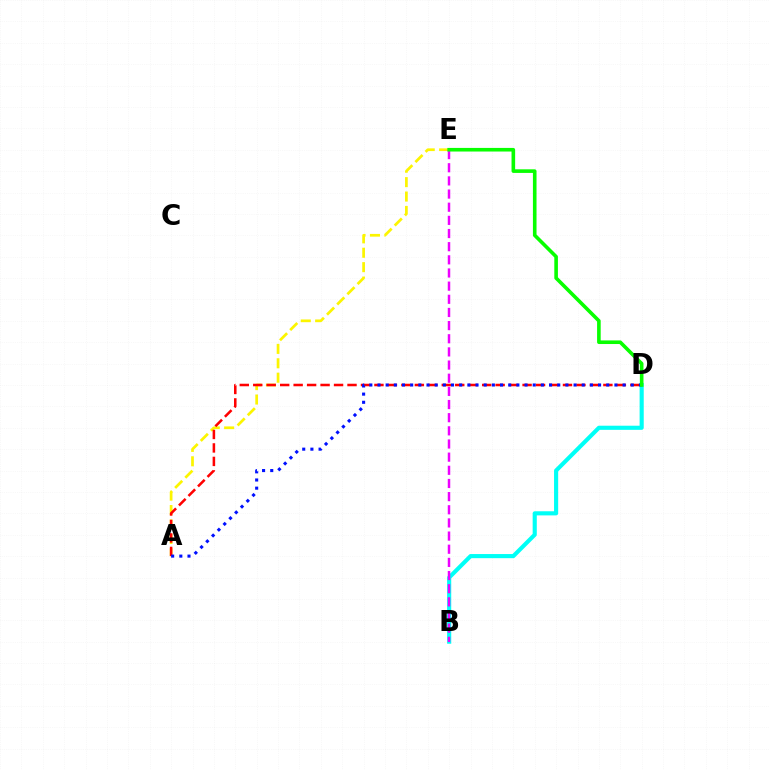{('A', 'E'): [{'color': '#fcf500', 'line_style': 'dashed', 'thickness': 1.96}], ('A', 'D'): [{'color': '#ff0000', 'line_style': 'dashed', 'thickness': 1.83}, {'color': '#0010ff', 'line_style': 'dotted', 'thickness': 2.22}], ('B', 'D'): [{'color': '#00fff6', 'line_style': 'solid', 'thickness': 2.97}], ('B', 'E'): [{'color': '#ee00ff', 'line_style': 'dashed', 'thickness': 1.79}], ('D', 'E'): [{'color': '#08ff00', 'line_style': 'solid', 'thickness': 2.6}]}